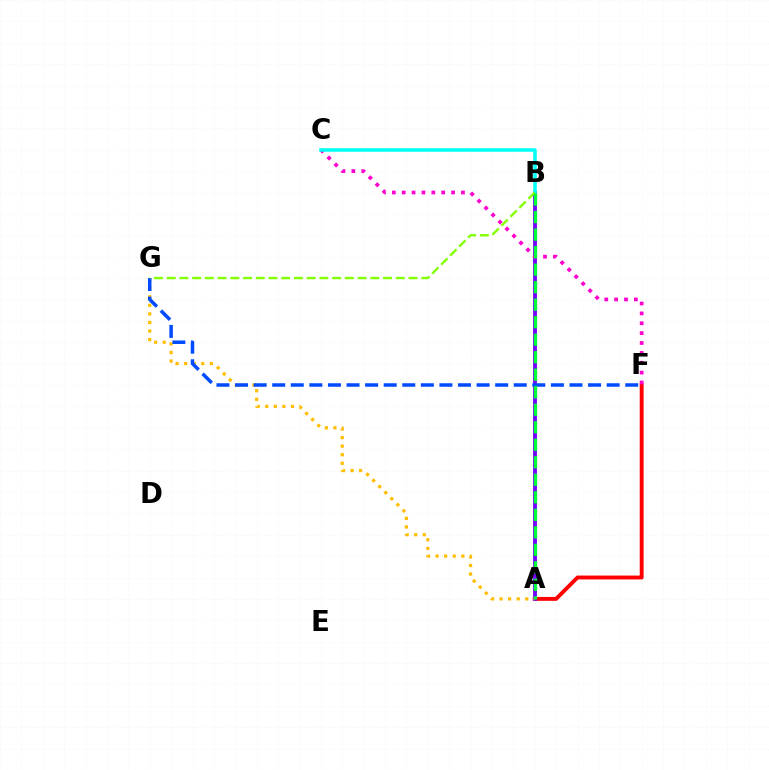{('A', 'F'): [{'color': '#ff0000', 'line_style': 'solid', 'thickness': 2.8}], ('A', 'B'): [{'color': '#7200ff', 'line_style': 'solid', 'thickness': 2.77}, {'color': '#00ff39', 'line_style': 'dashed', 'thickness': 2.38}], ('C', 'F'): [{'color': '#ff00cf', 'line_style': 'dotted', 'thickness': 2.68}], ('A', 'G'): [{'color': '#ffbd00', 'line_style': 'dotted', 'thickness': 2.33}], ('F', 'G'): [{'color': '#004bff', 'line_style': 'dashed', 'thickness': 2.52}], ('B', 'C'): [{'color': '#00fff6', 'line_style': 'solid', 'thickness': 2.52}], ('B', 'G'): [{'color': '#84ff00', 'line_style': 'dashed', 'thickness': 1.73}]}